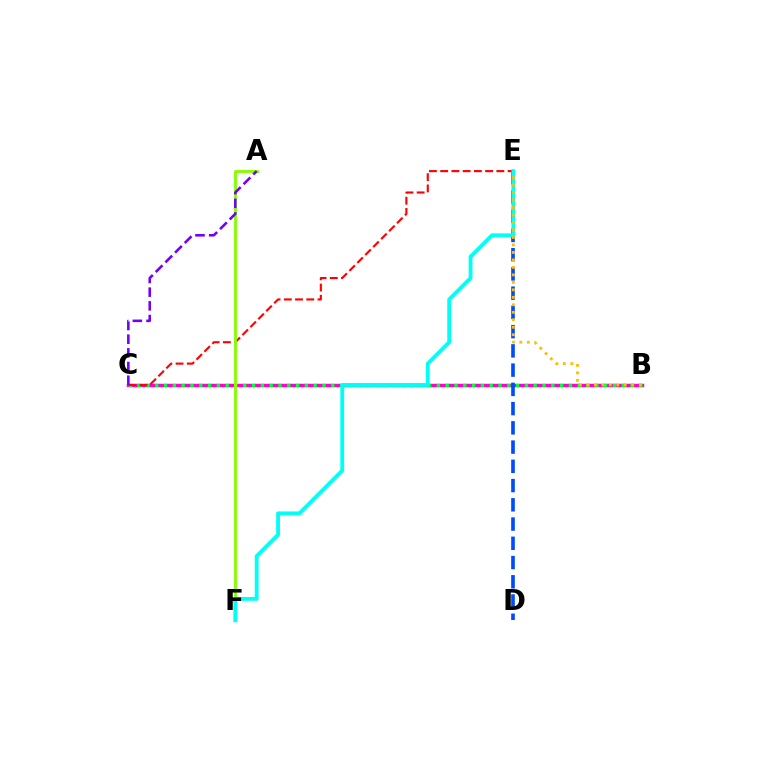{('B', 'C'): [{'color': '#ff00cf', 'line_style': 'solid', 'thickness': 2.49}, {'color': '#00ff39', 'line_style': 'dotted', 'thickness': 2.39}], ('D', 'E'): [{'color': '#004bff', 'line_style': 'dashed', 'thickness': 2.61}], ('C', 'E'): [{'color': '#ff0000', 'line_style': 'dashed', 'thickness': 1.53}], ('A', 'F'): [{'color': '#84ff00', 'line_style': 'solid', 'thickness': 2.07}], ('A', 'C'): [{'color': '#7200ff', 'line_style': 'dashed', 'thickness': 1.86}], ('E', 'F'): [{'color': '#00fff6', 'line_style': 'solid', 'thickness': 2.75}], ('B', 'E'): [{'color': '#ffbd00', 'line_style': 'dotted', 'thickness': 2.03}]}